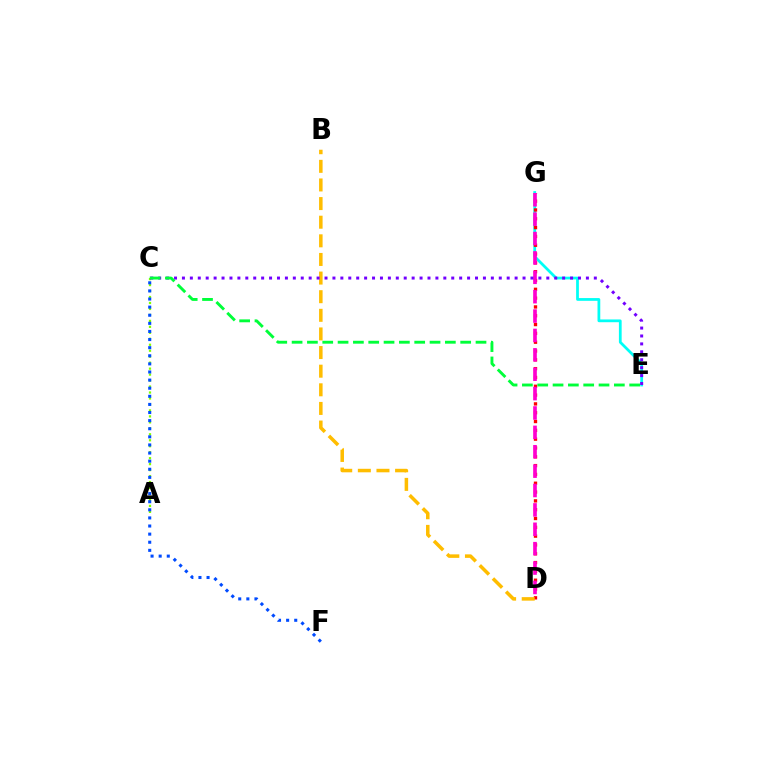{('E', 'G'): [{'color': '#00fff6', 'line_style': 'solid', 'thickness': 1.99}], ('D', 'G'): [{'color': '#ff0000', 'line_style': 'dotted', 'thickness': 2.4}, {'color': '#ff00cf', 'line_style': 'dashed', 'thickness': 2.63}], ('A', 'C'): [{'color': '#84ff00', 'line_style': 'dotted', 'thickness': 1.62}], ('B', 'D'): [{'color': '#ffbd00', 'line_style': 'dashed', 'thickness': 2.53}], ('C', 'E'): [{'color': '#7200ff', 'line_style': 'dotted', 'thickness': 2.15}, {'color': '#00ff39', 'line_style': 'dashed', 'thickness': 2.08}], ('C', 'F'): [{'color': '#004bff', 'line_style': 'dotted', 'thickness': 2.2}]}